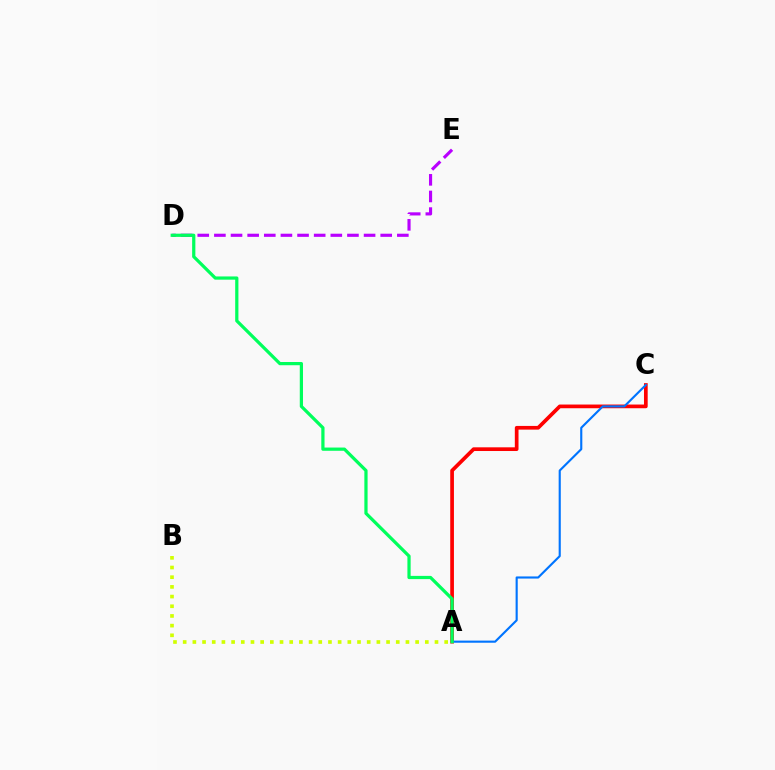{('A', 'C'): [{'color': '#ff0000', 'line_style': 'solid', 'thickness': 2.66}, {'color': '#0074ff', 'line_style': 'solid', 'thickness': 1.53}], ('D', 'E'): [{'color': '#b900ff', 'line_style': 'dashed', 'thickness': 2.26}], ('A', 'B'): [{'color': '#d1ff00', 'line_style': 'dotted', 'thickness': 2.63}], ('A', 'D'): [{'color': '#00ff5c', 'line_style': 'solid', 'thickness': 2.32}]}